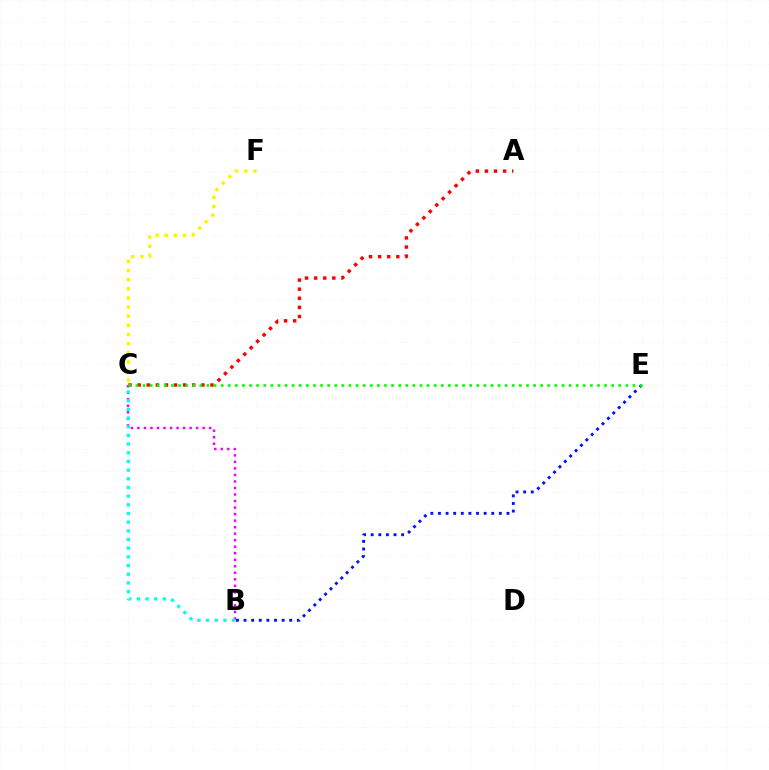{('A', 'C'): [{'color': '#ff0000', 'line_style': 'dotted', 'thickness': 2.47}], ('B', 'C'): [{'color': '#ee00ff', 'line_style': 'dotted', 'thickness': 1.77}, {'color': '#00fff6', 'line_style': 'dotted', 'thickness': 2.36}], ('B', 'E'): [{'color': '#0010ff', 'line_style': 'dotted', 'thickness': 2.07}], ('C', 'E'): [{'color': '#08ff00', 'line_style': 'dotted', 'thickness': 1.93}], ('C', 'F'): [{'color': '#fcf500', 'line_style': 'dotted', 'thickness': 2.48}]}